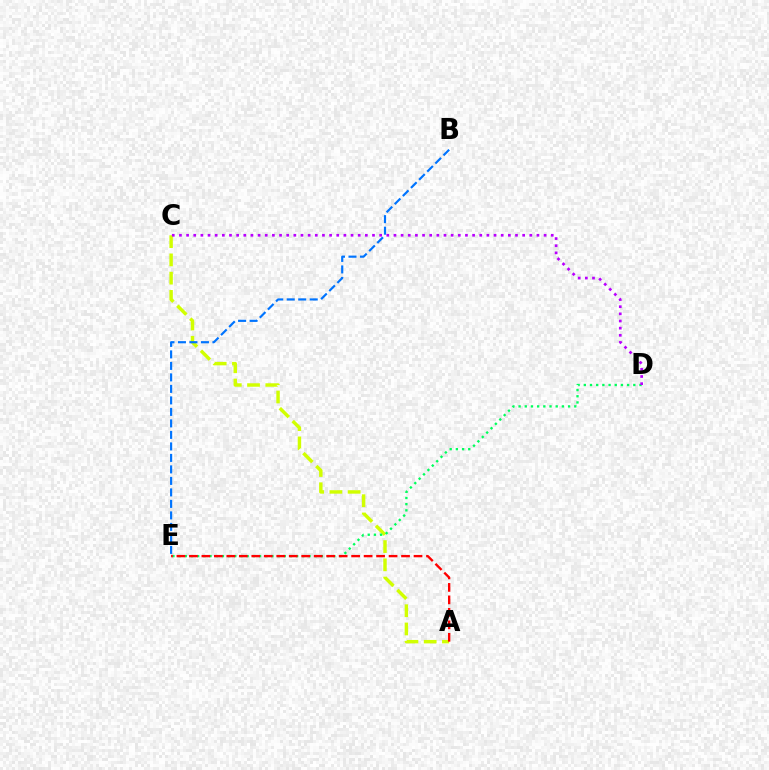{('A', 'C'): [{'color': '#d1ff00', 'line_style': 'dashed', 'thickness': 2.48}], ('D', 'E'): [{'color': '#00ff5c', 'line_style': 'dotted', 'thickness': 1.68}], ('A', 'E'): [{'color': '#ff0000', 'line_style': 'dashed', 'thickness': 1.7}], ('B', 'E'): [{'color': '#0074ff', 'line_style': 'dashed', 'thickness': 1.56}], ('C', 'D'): [{'color': '#b900ff', 'line_style': 'dotted', 'thickness': 1.94}]}